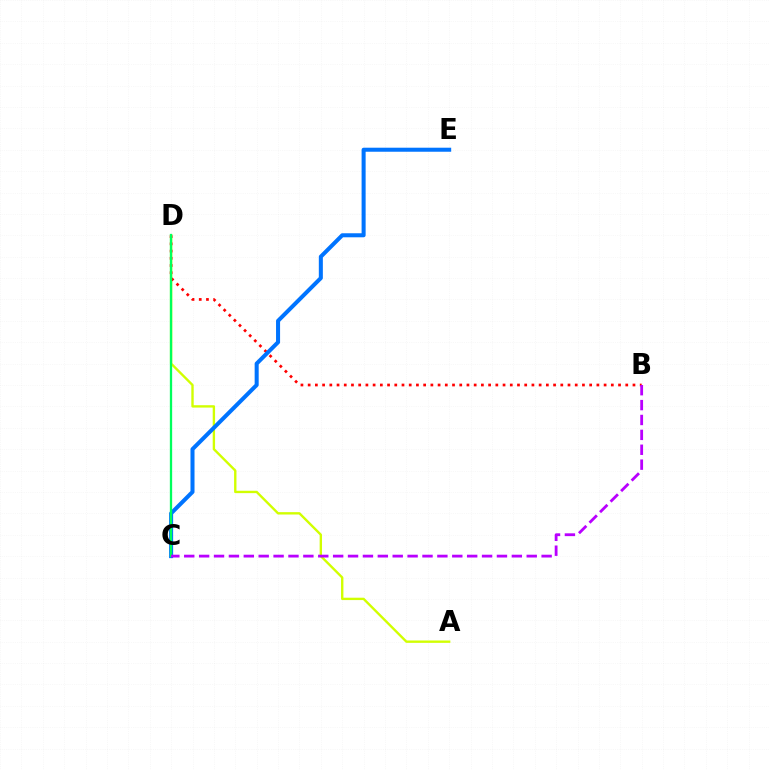{('A', 'D'): [{'color': '#d1ff00', 'line_style': 'solid', 'thickness': 1.71}], ('B', 'D'): [{'color': '#ff0000', 'line_style': 'dotted', 'thickness': 1.96}], ('C', 'E'): [{'color': '#0074ff', 'line_style': 'solid', 'thickness': 2.9}], ('C', 'D'): [{'color': '#00ff5c', 'line_style': 'solid', 'thickness': 1.66}], ('B', 'C'): [{'color': '#b900ff', 'line_style': 'dashed', 'thickness': 2.02}]}